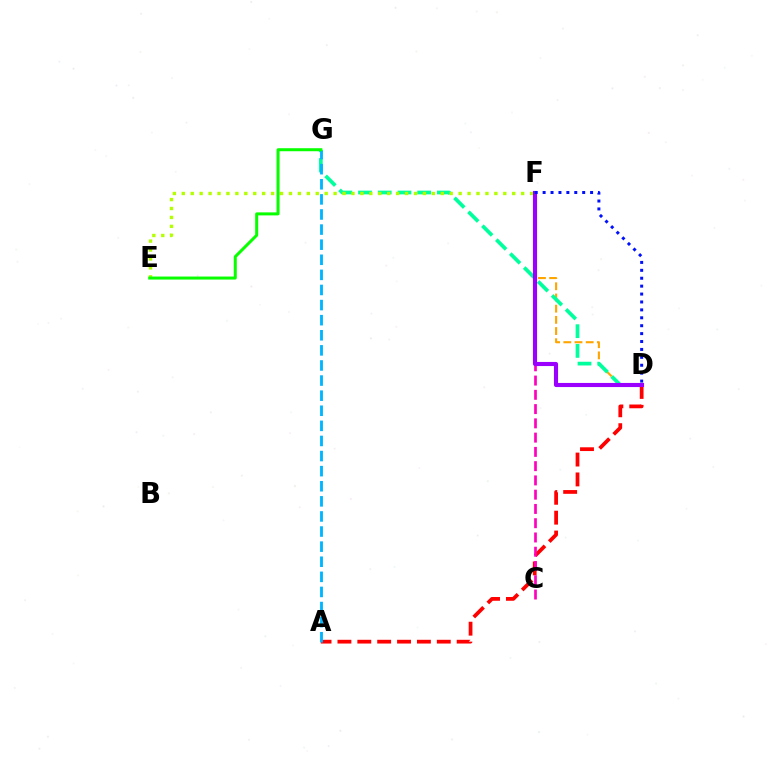{('D', 'F'): [{'color': '#ffa500', 'line_style': 'dashed', 'thickness': 1.52}, {'color': '#9b00ff', 'line_style': 'solid', 'thickness': 2.96}, {'color': '#0010ff', 'line_style': 'dotted', 'thickness': 2.15}], ('A', 'D'): [{'color': '#ff0000', 'line_style': 'dashed', 'thickness': 2.7}], ('C', 'F'): [{'color': '#ff00bd', 'line_style': 'dashed', 'thickness': 1.94}], ('D', 'G'): [{'color': '#00ff9d', 'line_style': 'dashed', 'thickness': 2.68}], ('E', 'F'): [{'color': '#b3ff00', 'line_style': 'dotted', 'thickness': 2.43}], ('A', 'G'): [{'color': '#00b5ff', 'line_style': 'dashed', 'thickness': 2.05}], ('E', 'G'): [{'color': '#08ff00', 'line_style': 'solid', 'thickness': 2.17}]}